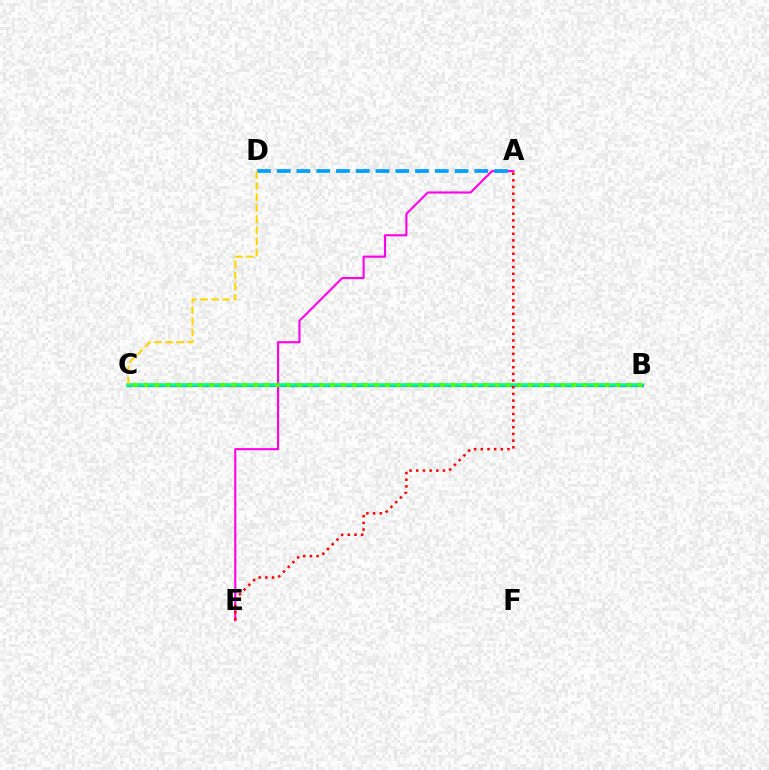{('A', 'E'): [{'color': '#ff00ed', 'line_style': 'solid', 'thickness': 1.53}, {'color': '#ff0000', 'line_style': 'dotted', 'thickness': 1.81}], ('B', 'C'): [{'color': '#3700ff', 'line_style': 'solid', 'thickness': 2.27}, {'color': '#00ff86', 'line_style': 'solid', 'thickness': 2.58}, {'color': '#4fff00', 'line_style': 'dotted', 'thickness': 2.98}], ('A', 'D'): [{'color': '#009eff', 'line_style': 'dashed', 'thickness': 2.68}], ('C', 'D'): [{'color': '#ffd500', 'line_style': 'dashed', 'thickness': 1.51}]}